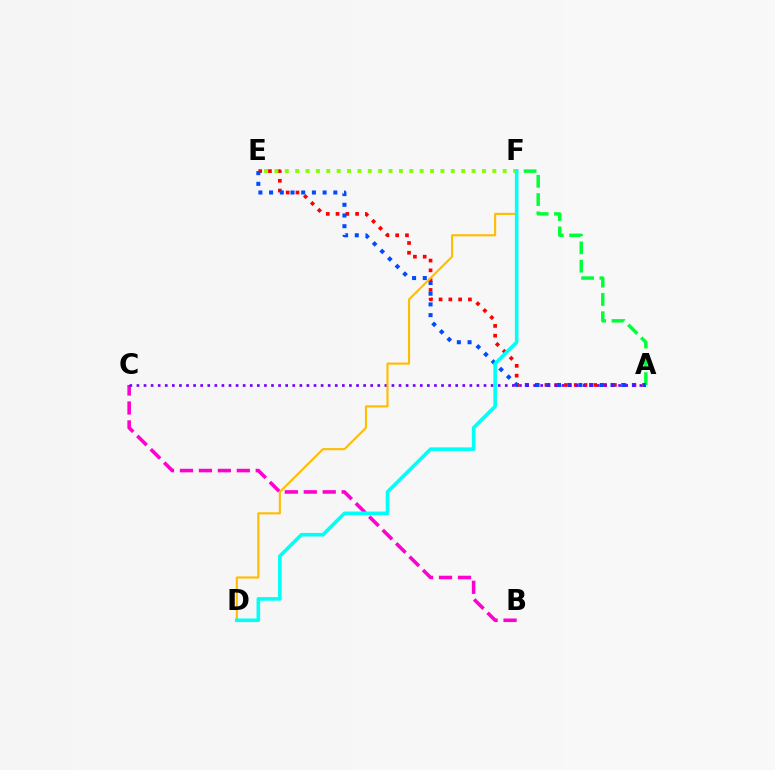{('A', 'E'): [{'color': '#ff0000', 'line_style': 'dotted', 'thickness': 2.66}, {'color': '#004bff', 'line_style': 'dotted', 'thickness': 2.91}], ('B', 'C'): [{'color': '#ff00cf', 'line_style': 'dashed', 'thickness': 2.57}], ('A', 'F'): [{'color': '#00ff39', 'line_style': 'dashed', 'thickness': 2.48}], ('E', 'F'): [{'color': '#84ff00', 'line_style': 'dotted', 'thickness': 2.82}], ('A', 'C'): [{'color': '#7200ff', 'line_style': 'dotted', 'thickness': 1.92}], ('D', 'F'): [{'color': '#ffbd00', 'line_style': 'solid', 'thickness': 1.53}, {'color': '#00fff6', 'line_style': 'solid', 'thickness': 2.59}]}